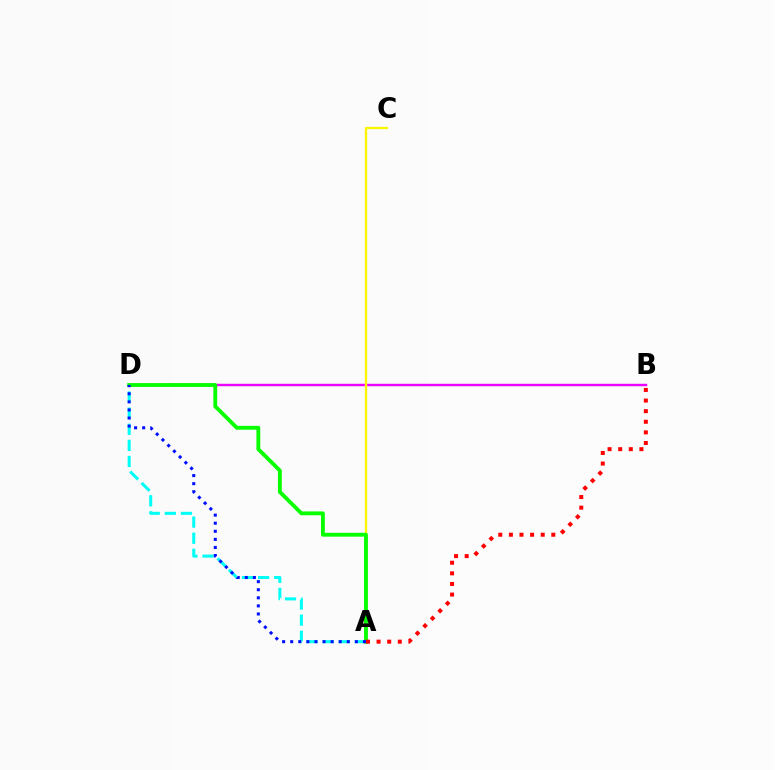{('B', 'D'): [{'color': '#ee00ff', 'line_style': 'solid', 'thickness': 1.75}], ('A', 'C'): [{'color': '#fcf500', 'line_style': 'solid', 'thickness': 1.65}], ('A', 'D'): [{'color': '#00fff6', 'line_style': 'dashed', 'thickness': 2.19}, {'color': '#08ff00', 'line_style': 'solid', 'thickness': 2.77}, {'color': '#0010ff', 'line_style': 'dotted', 'thickness': 2.2}], ('A', 'B'): [{'color': '#ff0000', 'line_style': 'dotted', 'thickness': 2.88}]}